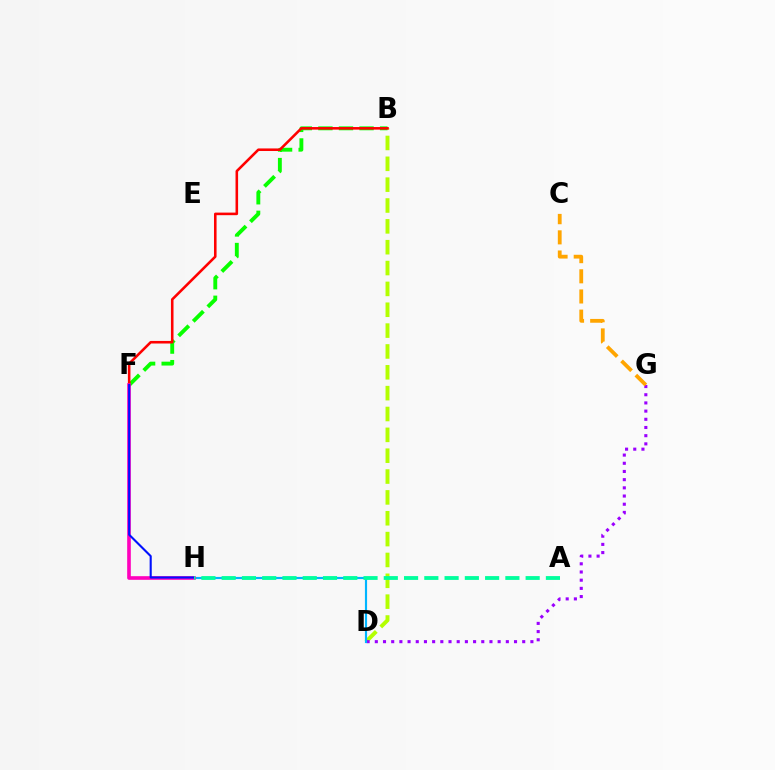{('B', 'D'): [{'color': '#b3ff00', 'line_style': 'dashed', 'thickness': 2.83}], ('D', 'G'): [{'color': '#9b00ff', 'line_style': 'dotted', 'thickness': 2.22}], ('D', 'H'): [{'color': '#00b5ff', 'line_style': 'solid', 'thickness': 1.56}], ('B', 'F'): [{'color': '#08ff00', 'line_style': 'dashed', 'thickness': 2.79}, {'color': '#ff0000', 'line_style': 'solid', 'thickness': 1.85}], ('F', 'H'): [{'color': '#ff00bd', 'line_style': 'solid', 'thickness': 2.62}, {'color': '#0010ff', 'line_style': 'solid', 'thickness': 1.52}], ('C', 'G'): [{'color': '#ffa500', 'line_style': 'dashed', 'thickness': 2.74}], ('A', 'H'): [{'color': '#00ff9d', 'line_style': 'dashed', 'thickness': 2.75}]}